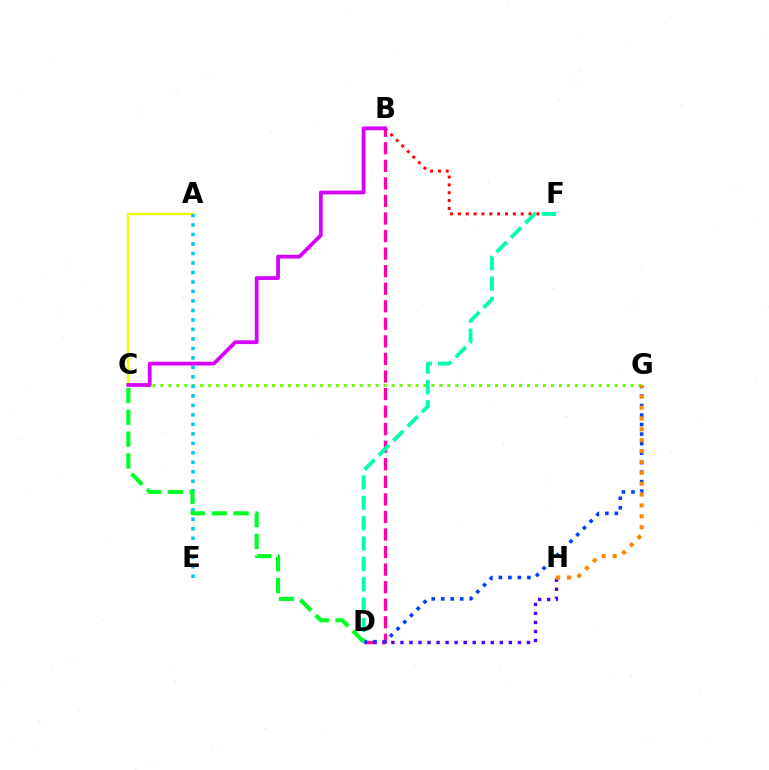{('C', 'G'): [{'color': '#66ff00', 'line_style': 'dotted', 'thickness': 2.17}], ('A', 'C'): [{'color': '#eeff00', 'line_style': 'solid', 'thickness': 1.77}], ('D', 'H'): [{'color': '#4f00ff', 'line_style': 'dotted', 'thickness': 2.46}], ('B', 'D'): [{'color': '#ff00a0', 'line_style': 'dashed', 'thickness': 2.38}], ('B', 'F'): [{'color': '#ff0000', 'line_style': 'dotted', 'thickness': 2.13}], ('D', 'F'): [{'color': '#00ffaf', 'line_style': 'dashed', 'thickness': 2.76}], ('D', 'G'): [{'color': '#003fff', 'line_style': 'dotted', 'thickness': 2.58}], ('A', 'E'): [{'color': '#00c7ff', 'line_style': 'dotted', 'thickness': 2.58}], ('B', 'C'): [{'color': '#d600ff', 'line_style': 'solid', 'thickness': 2.72}], ('G', 'H'): [{'color': '#ff8800', 'line_style': 'dotted', 'thickness': 2.96}], ('C', 'D'): [{'color': '#00ff27', 'line_style': 'dashed', 'thickness': 2.96}]}